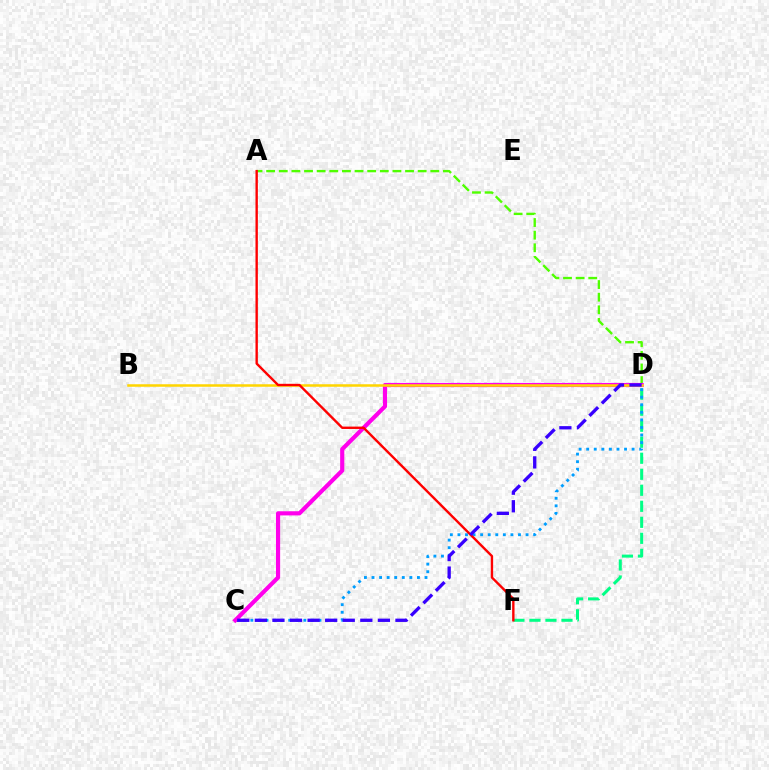{('A', 'D'): [{'color': '#4fff00', 'line_style': 'dashed', 'thickness': 1.72}], ('D', 'F'): [{'color': '#00ff86', 'line_style': 'dashed', 'thickness': 2.18}], ('C', 'D'): [{'color': '#009eff', 'line_style': 'dotted', 'thickness': 2.06}, {'color': '#ff00ed', 'line_style': 'solid', 'thickness': 2.99}, {'color': '#3700ff', 'line_style': 'dashed', 'thickness': 2.39}], ('B', 'D'): [{'color': '#ffd500', 'line_style': 'solid', 'thickness': 1.81}], ('A', 'F'): [{'color': '#ff0000', 'line_style': 'solid', 'thickness': 1.71}]}